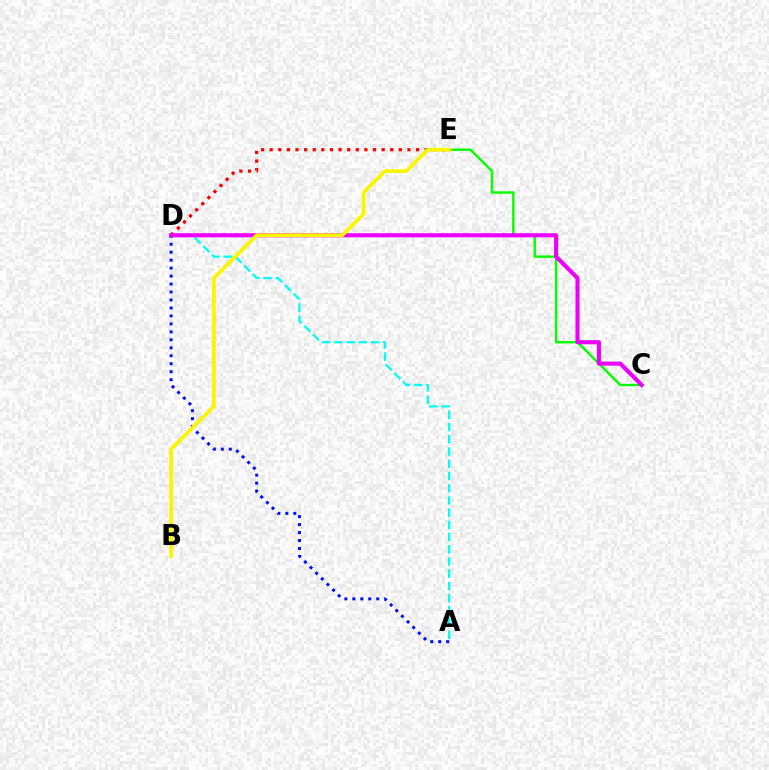{('D', 'E'): [{'color': '#ff0000', 'line_style': 'dotted', 'thickness': 2.34}], ('C', 'E'): [{'color': '#08ff00', 'line_style': 'solid', 'thickness': 1.75}], ('A', 'D'): [{'color': '#00fff6', 'line_style': 'dashed', 'thickness': 1.66}, {'color': '#0010ff', 'line_style': 'dotted', 'thickness': 2.17}], ('C', 'D'): [{'color': '#ee00ff', 'line_style': 'solid', 'thickness': 2.95}], ('B', 'E'): [{'color': '#fcf500', 'line_style': 'solid', 'thickness': 2.7}]}